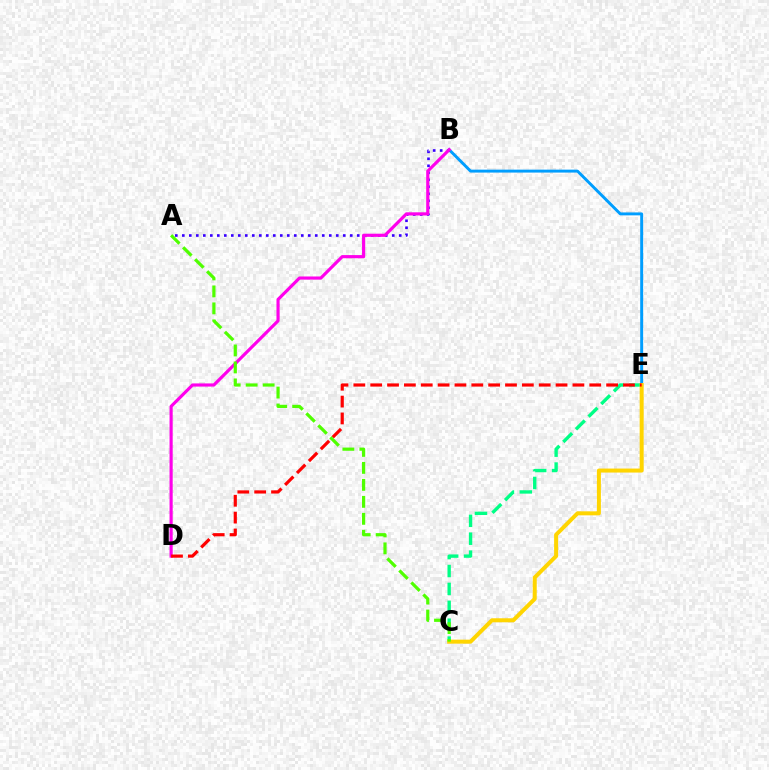{('B', 'E'): [{'color': '#009eff', 'line_style': 'solid', 'thickness': 2.11}], ('C', 'E'): [{'color': '#00ff86', 'line_style': 'dashed', 'thickness': 2.43}, {'color': '#ffd500', 'line_style': 'solid', 'thickness': 2.88}], ('A', 'B'): [{'color': '#3700ff', 'line_style': 'dotted', 'thickness': 1.9}], ('B', 'D'): [{'color': '#ff00ed', 'line_style': 'solid', 'thickness': 2.28}], ('D', 'E'): [{'color': '#ff0000', 'line_style': 'dashed', 'thickness': 2.29}], ('A', 'C'): [{'color': '#4fff00', 'line_style': 'dashed', 'thickness': 2.31}]}